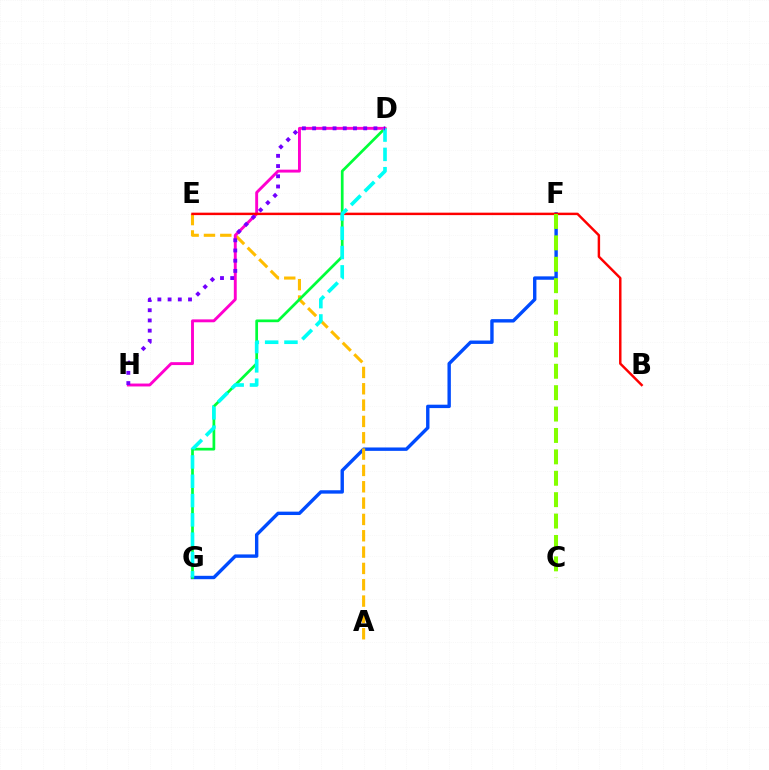{('F', 'G'): [{'color': '#004bff', 'line_style': 'solid', 'thickness': 2.44}], ('A', 'E'): [{'color': '#ffbd00', 'line_style': 'dashed', 'thickness': 2.22}], ('D', 'G'): [{'color': '#00ff39', 'line_style': 'solid', 'thickness': 1.96}, {'color': '#00fff6', 'line_style': 'dashed', 'thickness': 2.62}], ('D', 'H'): [{'color': '#ff00cf', 'line_style': 'solid', 'thickness': 2.09}, {'color': '#7200ff', 'line_style': 'dotted', 'thickness': 2.77}], ('B', 'E'): [{'color': '#ff0000', 'line_style': 'solid', 'thickness': 1.76}], ('C', 'F'): [{'color': '#84ff00', 'line_style': 'dashed', 'thickness': 2.91}]}